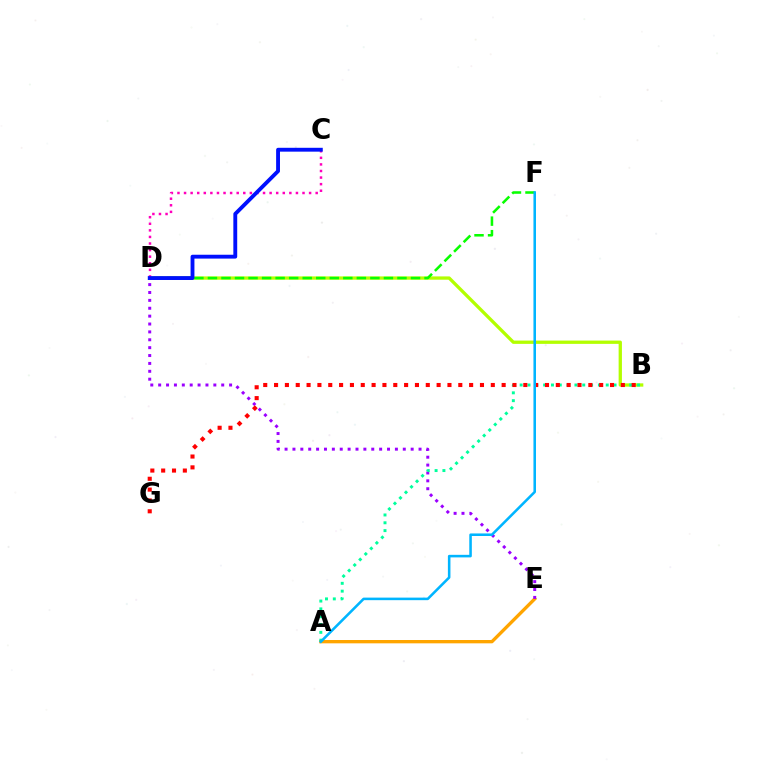{('A', 'E'): [{'color': '#ffa500', 'line_style': 'solid', 'thickness': 2.4}], ('D', 'E'): [{'color': '#9b00ff', 'line_style': 'dotted', 'thickness': 2.14}], ('B', 'D'): [{'color': '#b3ff00', 'line_style': 'solid', 'thickness': 2.38}], ('C', 'D'): [{'color': '#ff00bd', 'line_style': 'dotted', 'thickness': 1.79}, {'color': '#0010ff', 'line_style': 'solid', 'thickness': 2.78}], ('A', 'B'): [{'color': '#00ff9d', 'line_style': 'dotted', 'thickness': 2.13}], ('B', 'G'): [{'color': '#ff0000', 'line_style': 'dotted', 'thickness': 2.94}], ('D', 'F'): [{'color': '#08ff00', 'line_style': 'dashed', 'thickness': 1.84}], ('A', 'F'): [{'color': '#00b5ff', 'line_style': 'solid', 'thickness': 1.84}]}